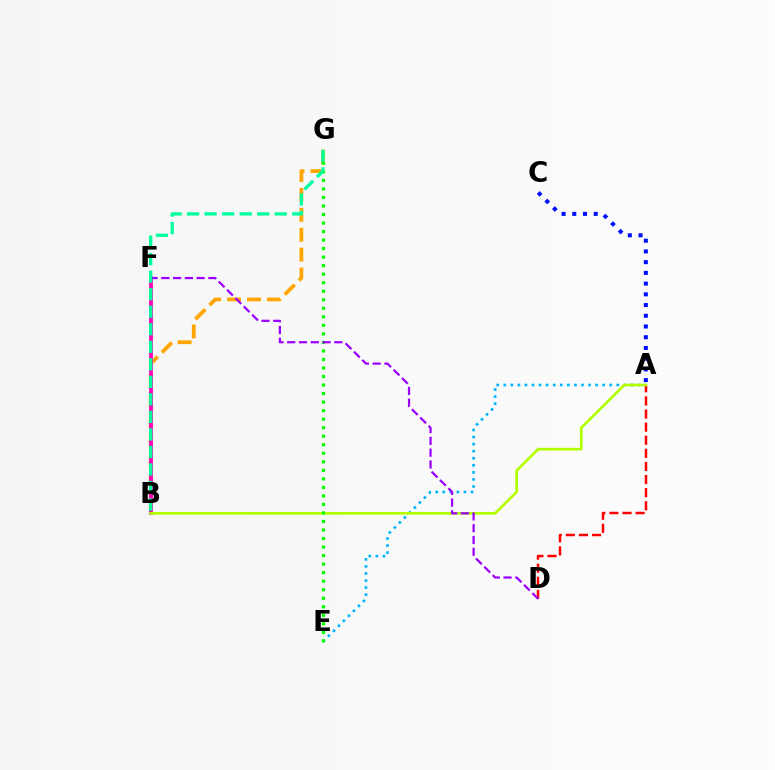{('B', 'G'): [{'color': '#ffa500', 'line_style': 'dashed', 'thickness': 2.71}, {'color': '#00ff9d', 'line_style': 'dashed', 'thickness': 2.38}], ('A', 'E'): [{'color': '#00b5ff', 'line_style': 'dotted', 'thickness': 1.92}], ('B', 'F'): [{'color': '#ff00bd', 'line_style': 'solid', 'thickness': 2.73}], ('A', 'D'): [{'color': '#ff0000', 'line_style': 'dashed', 'thickness': 1.78}], ('A', 'C'): [{'color': '#0010ff', 'line_style': 'dotted', 'thickness': 2.91}], ('A', 'B'): [{'color': '#b3ff00', 'line_style': 'solid', 'thickness': 1.94}], ('E', 'G'): [{'color': '#08ff00', 'line_style': 'dotted', 'thickness': 2.32}], ('D', 'F'): [{'color': '#9b00ff', 'line_style': 'dashed', 'thickness': 1.6}]}